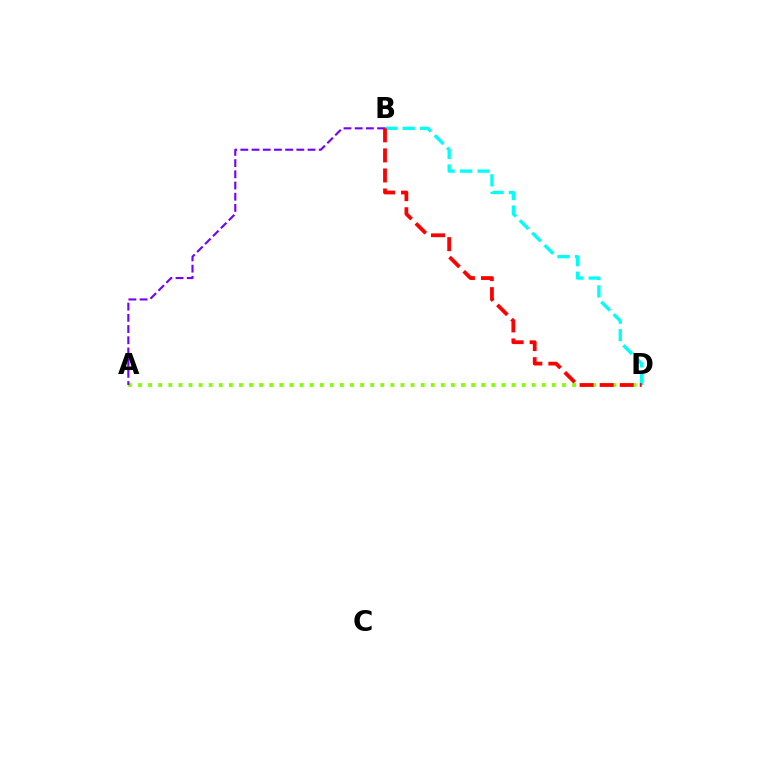{('B', 'D'): [{'color': '#00fff6', 'line_style': 'dashed', 'thickness': 2.38}, {'color': '#ff0000', 'line_style': 'dashed', 'thickness': 2.72}], ('A', 'D'): [{'color': '#84ff00', 'line_style': 'dotted', 'thickness': 2.74}], ('A', 'B'): [{'color': '#7200ff', 'line_style': 'dashed', 'thickness': 1.52}]}